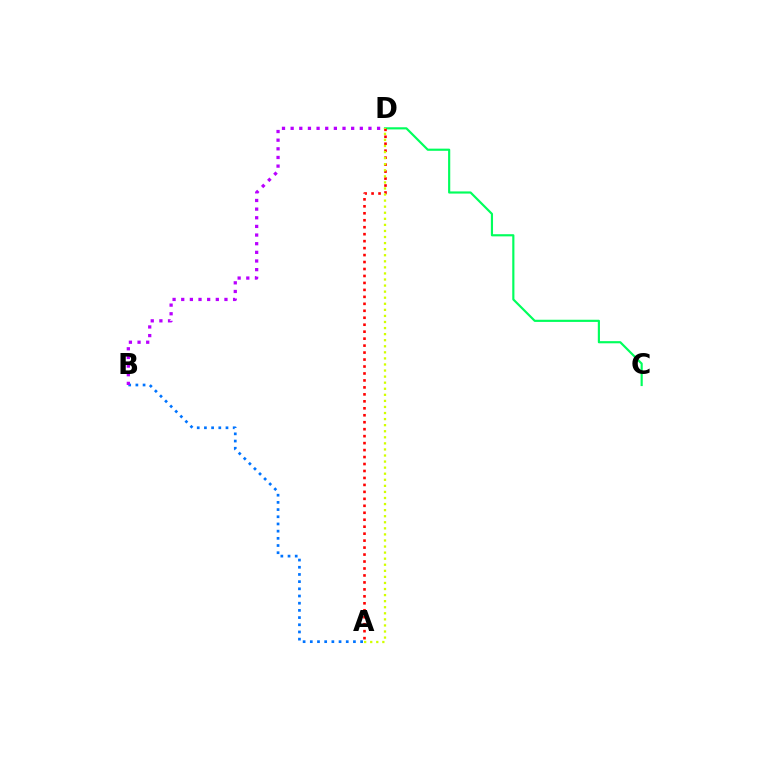{('C', 'D'): [{'color': '#00ff5c', 'line_style': 'solid', 'thickness': 1.56}], ('A', 'D'): [{'color': '#ff0000', 'line_style': 'dotted', 'thickness': 1.89}, {'color': '#d1ff00', 'line_style': 'dotted', 'thickness': 1.65}], ('A', 'B'): [{'color': '#0074ff', 'line_style': 'dotted', 'thickness': 1.95}], ('B', 'D'): [{'color': '#b900ff', 'line_style': 'dotted', 'thickness': 2.35}]}